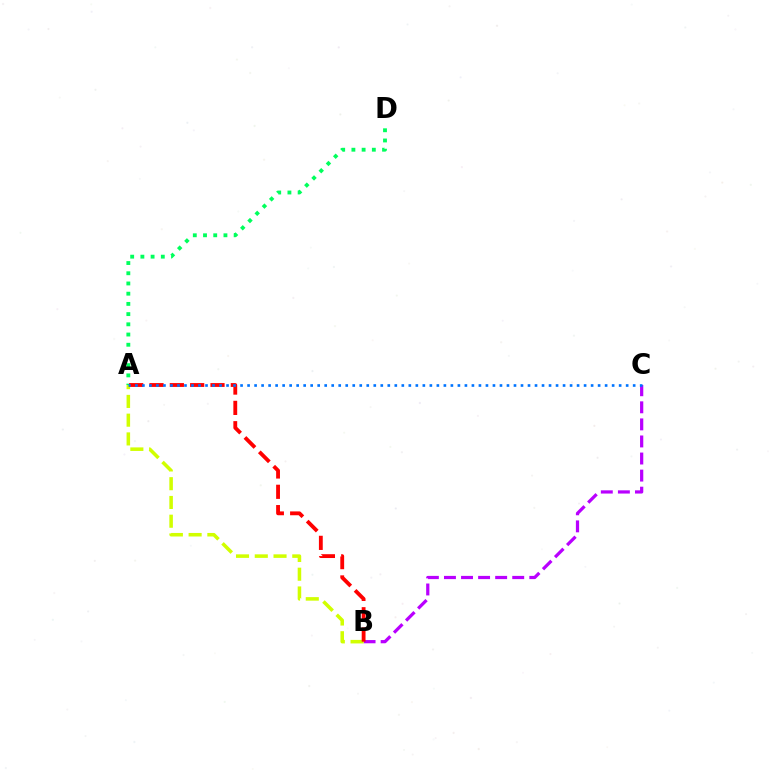{('B', 'C'): [{'color': '#b900ff', 'line_style': 'dashed', 'thickness': 2.32}], ('A', 'D'): [{'color': '#00ff5c', 'line_style': 'dotted', 'thickness': 2.77}], ('A', 'B'): [{'color': '#d1ff00', 'line_style': 'dashed', 'thickness': 2.55}, {'color': '#ff0000', 'line_style': 'dashed', 'thickness': 2.76}], ('A', 'C'): [{'color': '#0074ff', 'line_style': 'dotted', 'thickness': 1.9}]}